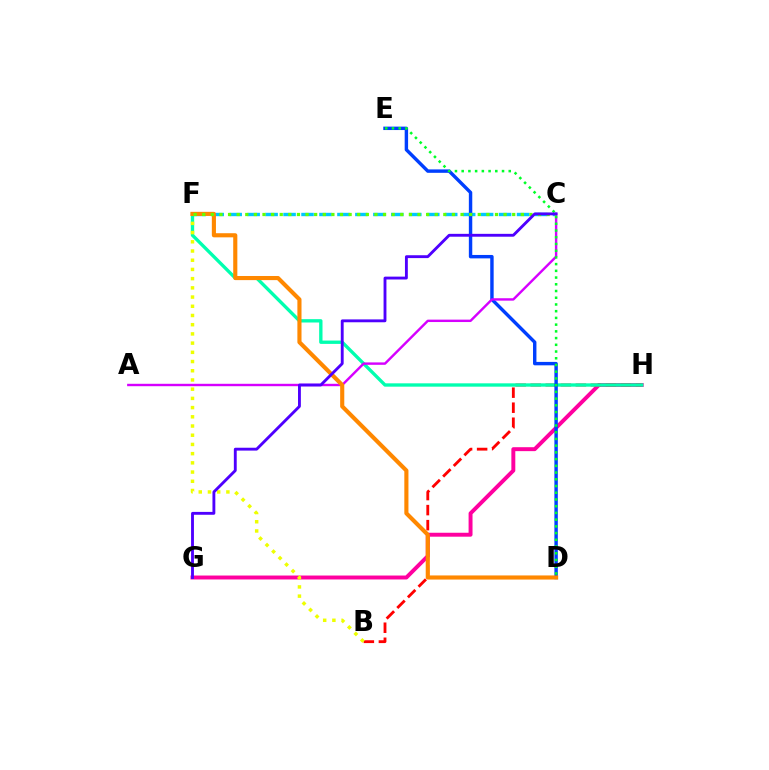{('G', 'H'): [{'color': '#ff00a0', 'line_style': 'solid', 'thickness': 2.83}], ('B', 'H'): [{'color': '#ff0000', 'line_style': 'dashed', 'thickness': 2.04}], ('F', 'H'): [{'color': '#00ffaf', 'line_style': 'solid', 'thickness': 2.41}], ('C', 'F'): [{'color': '#00c7ff', 'line_style': 'dashed', 'thickness': 2.44}, {'color': '#66ff00', 'line_style': 'dotted', 'thickness': 2.34}], ('D', 'E'): [{'color': '#003fff', 'line_style': 'solid', 'thickness': 2.46}, {'color': '#00ff27', 'line_style': 'dotted', 'thickness': 1.83}], ('B', 'F'): [{'color': '#eeff00', 'line_style': 'dotted', 'thickness': 2.5}], ('A', 'C'): [{'color': '#d600ff', 'line_style': 'solid', 'thickness': 1.74}], ('D', 'F'): [{'color': '#ff8800', 'line_style': 'solid', 'thickness': 2.97}], ('C', 'G'): [{'color': '#4f00ff', 'line_style': 'solid', 'thickness': 2.06}]}